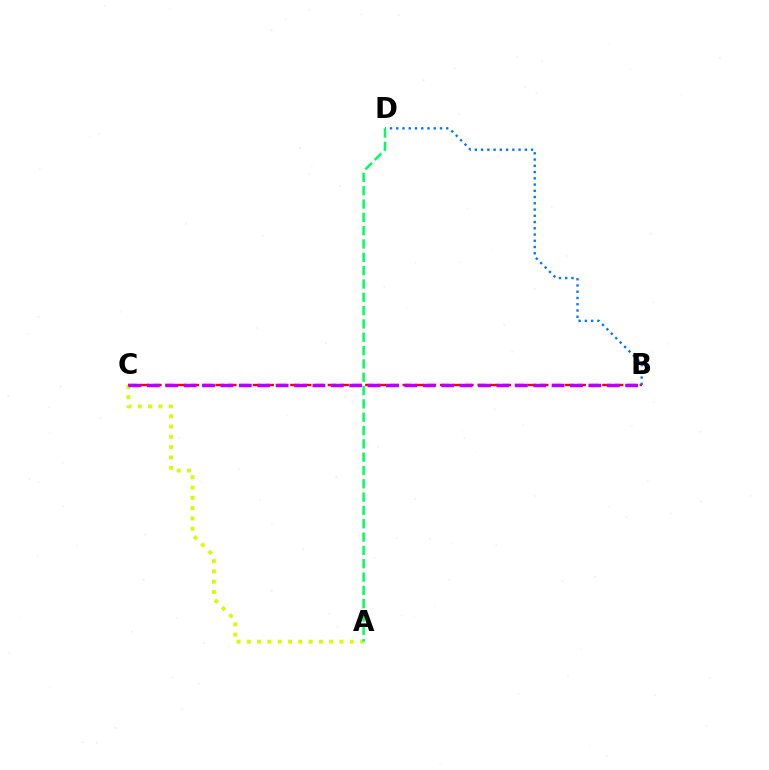{('A', 'C'): [{'color': '#d1ff00', 'line_style': 'dotted', 'thickness': 2.8}], ('B', 'C'): [{'color': '#ff0000', 'line_style': 'dashed', 'thickness': 1.7}, {'color': '#b900ff', 'line_style': 'dashed', 'thickness': 2.5}], ('B', 'D'): [{'color': '#0074ff', 'line_style': 'dotted', 'thickness': 1.7}], ('A', 'D'): [{'color': '#00ff5c', 'line_style': 'dashed', 'thickness': 1.81}]}